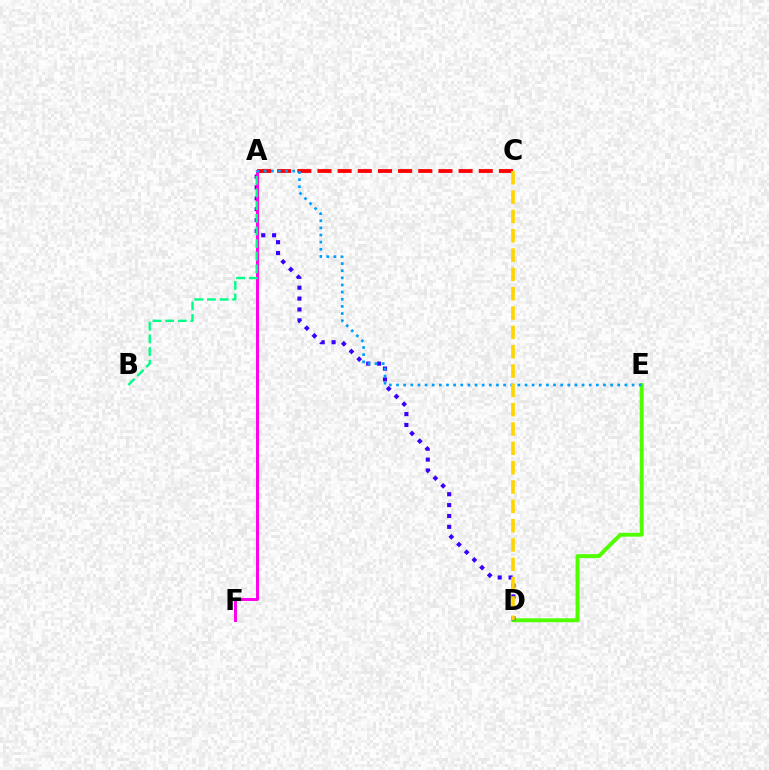{('D', 'E'): [{'color': '#4fff00', 'line_style': 'solid', 'thickness': 2.81}], ('A', 'D'): [{'color': '#3700ff', 'line_style': 'dotted', 'thickness': 2.95}], ('A', 'C'): [{'color': '#ff0000', 'line_style': 'dashed', 'thickness': 2.74}], ('A', 'F'): [{'color': '#ff00ed', 'line_style': 'solid', 'thickness': 2.14}], ('A', 'B'): [{'color': '#00ff86', 'line_style': 'dashed', 'thickness': 1.72}], ('A', 'E'): [{'color': '#009eff', 'line_style': 'dotted', 'thickness': 1.94}], ('C', 'D'): [{'color': '#ffd500', 'line_style': 'dashed', 'thickness': 2.63}]}